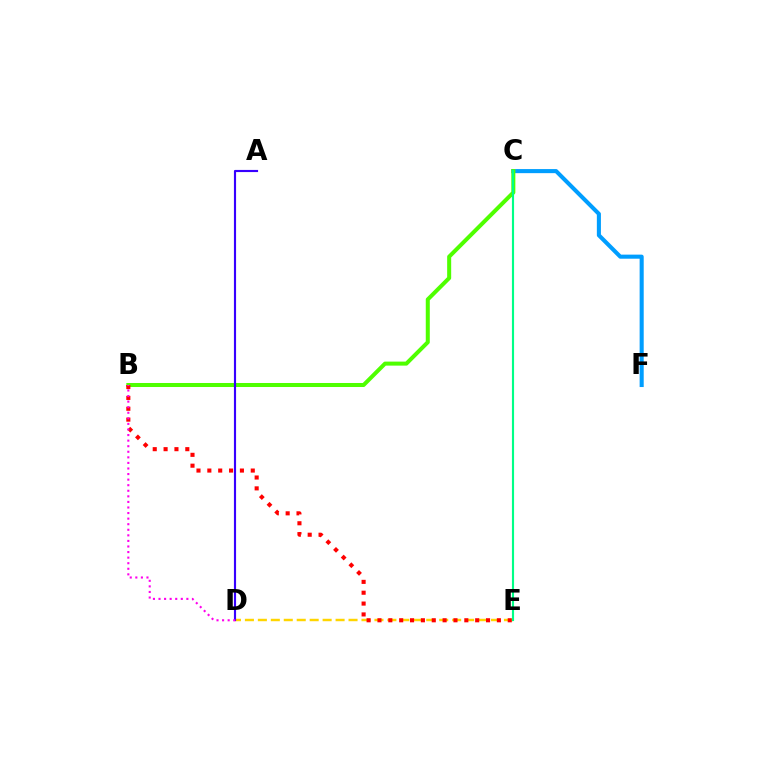{('C', 'F'): [{'color': '#009eff', 'line_style': 'solid', 'thickness': 2.94}], ('B', 'C'): [{'color': '#4fff00', 'line_style': 'solid', 'thickness': 2.89}], ('D', 'E'): [{'color': '#ffd500', 'line_style': 'dashed', 'thickness': 1.76}], ('B', 'E'): [{'color': '#ff0000', 'line_style': 'dotted', 'thickness': 2.95}], ('A', 'D'): [{'color': '#3700ff', 'line_style': 'solid', 'thickness': 1.54}], ('B', 'D'): [{'color': '#ff00ed', 'line_style': 'dotted', 'thickness': 1.51}], ('C', 'E'): [{'color': '#00ff86', 'line_style': 'solid', 'thickness': 1.54}]}